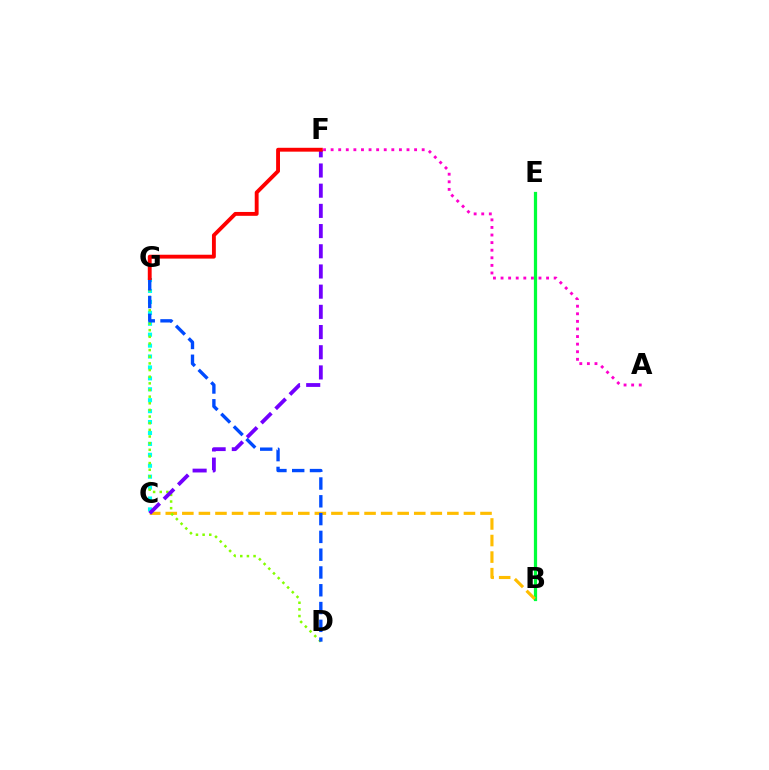{('B', 'E'): [{'color': '#00ff39', 'line_style': 'solid', 'thickness': 2.33}], ('C', 'G'): [{'color': '#00fff6', 'line_style': 'dotted', 'thickness': 2.97}], ('B', 'C'): [{'color': '#ffbd00', 'line_style': 'dashed', 'thickness': 2.25}], ('D', 'G'): [{'color': '#84ff00', 'line_style': 'dotted', 'thickness': 1.81}, {'color': '#004bff', 'line_style': 'dashed', 'thickness': 2.42}], ('C', 'F'): [{'color': '#7200ff', 'line_style': 'dashed', 'thickness': 2.74}], ('A', 'F'): [{'color': '#ff00cf', 'line_style': 'dotted', 'thickness': 2.06}], ('F', 'G'): [{'color': '#ff0000', 'line_style': 'solid', 'thickness': 2.79}]}